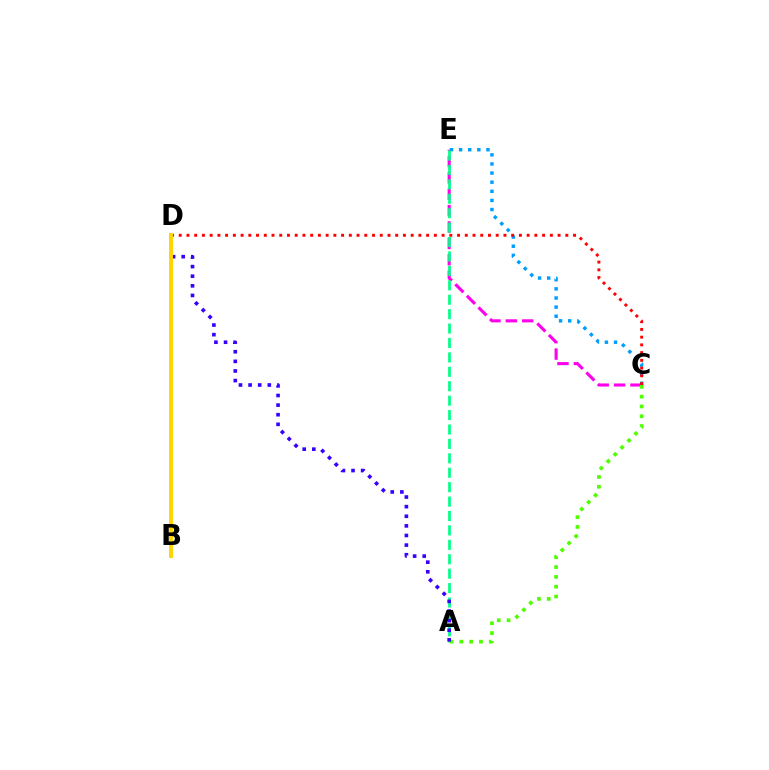{('C', 'E'): [{'color': '#ff00ed', 'line_style': 'dashed', 'thickness': 2.22}, {'color': '#009eff', 'line_style': 'dotted', 'thickness': 2.48}], ('A', 'E'): [{'color': '#00ff86', 'line_style': 'dashed', 'thickness': 1.96}], ('A', 'C'): [{'color': '#4fff00', 'line_style': 'dotted', 'thickness': 2.66}], ('C', 'D'): [{'color': '#ff0000', 'line_style': 'dotted', 'thickness': 2.1}], ('A', 'D'): [{'color': '#3700ff', 'line_style': 'dotted', 'thickness': 2.61}], ('B', 'D'): [{'color': '#ffd500', 'line_style': 'solid', 'thickness': 2.86}]}